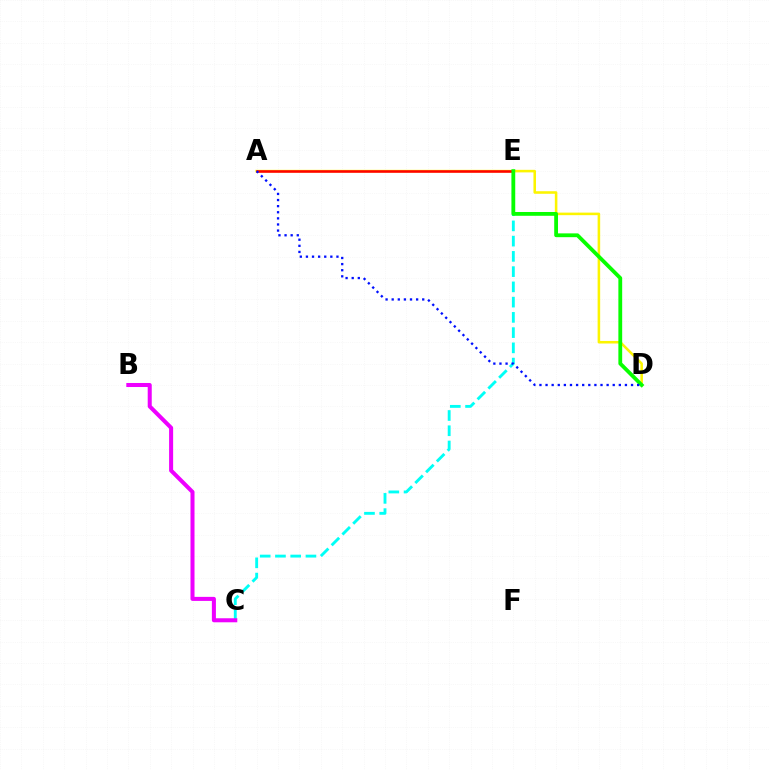{('A', 'D'): [{'color': '#fcf500', 'line_style': 'solid', 'thickness': 1.84}, {'color': '#0010ff', 'line_style': 'dotted', 'thickness': 1.66}], ('A', 'E'): [{'color': '#ff0000', 'line_style': 'solid', 'thickness': 1.84}], ('C', 'E'): [{'color': '#00fff6', 'line_style': 'dashed', 'thickness': 2.07}], ('D', 'E'): [{'color': '#08ff00', 'line_style': 'solid', 'thickness': 2.74}], ('B', 'C'): [{'color': '#ee00ff', 'line_style': 'solid', 'thickness': 2.9}]}